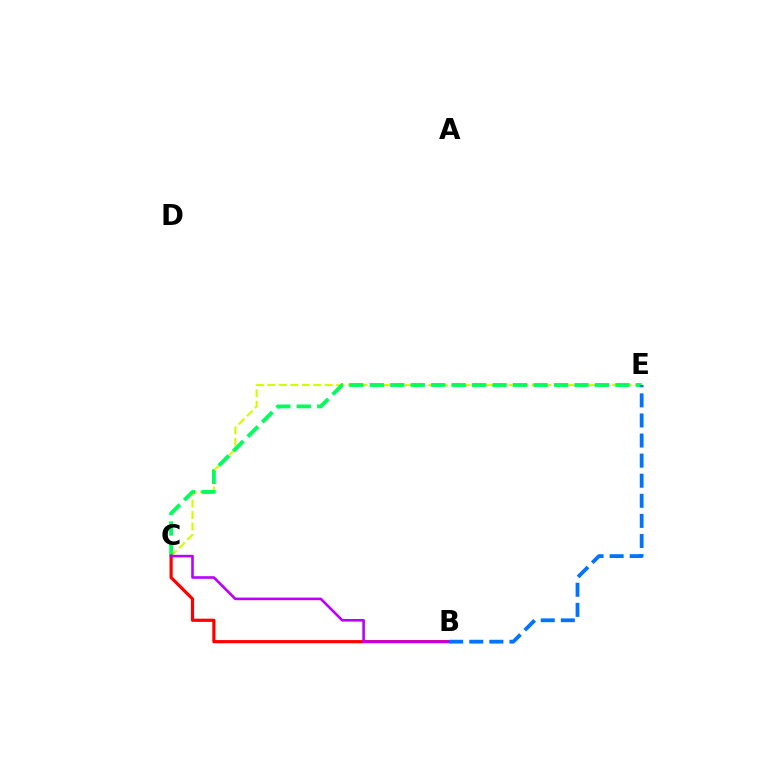{('C', 'E'): [{'color': '#d1ff00', 'line_style': 'dashed', 'thickness': 1.56}, {'color': '#00ff5c', 'line_style': 'dashed', 'thickness': 2.78}], ('B', 'C'): [{'color': '#ff0000', 'line_style': 'solid', 'thickness': 2.29}, {'color': '#b900ff', 'line_style': 'solid', 'thickness': 1.88}], ('B', 'E'): [{'color': '#0074ff', 'line_style': 'dashed', 'thickness': 2.73}]}